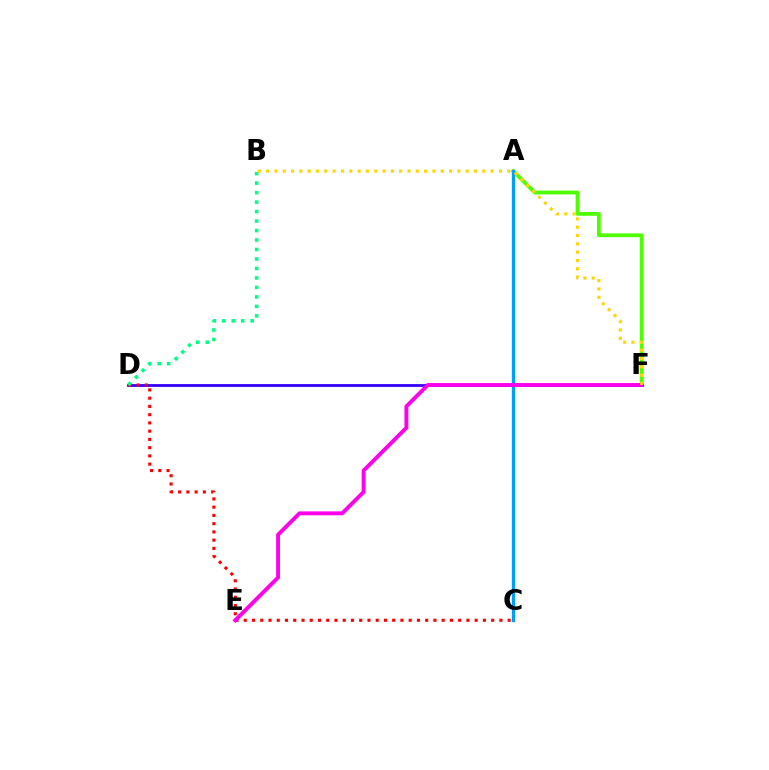{('A', 'F'): [{'color': '#4fff00', 'line_style': 'solid', 'thickness': 2.74}], ('A', 'C'): [{'color': '#009eff', 'line_style': 'solid', 'thickness': 2.37}], ('D', 'F'): [{'color': '#3700ff', 'line_style': 'solid', 'thickness': 2.02}], ('C', 'D'): [{'color': '#ff0000', 'line_style': 'dotted', 'thickness': 2.24}], ('B', 'D'): [{'color': '#00ff86', 'line_style': 'dotted', 'thickness': 2.58}], ('E', 'F'): [{'color': '#ff00ed', 'line_style': 'solid', 'thickness': 2.8}], ('B', 'F'): [{'color': '#ffd500', 'line_style': 'dotted', 'thickness': 2.26}]}